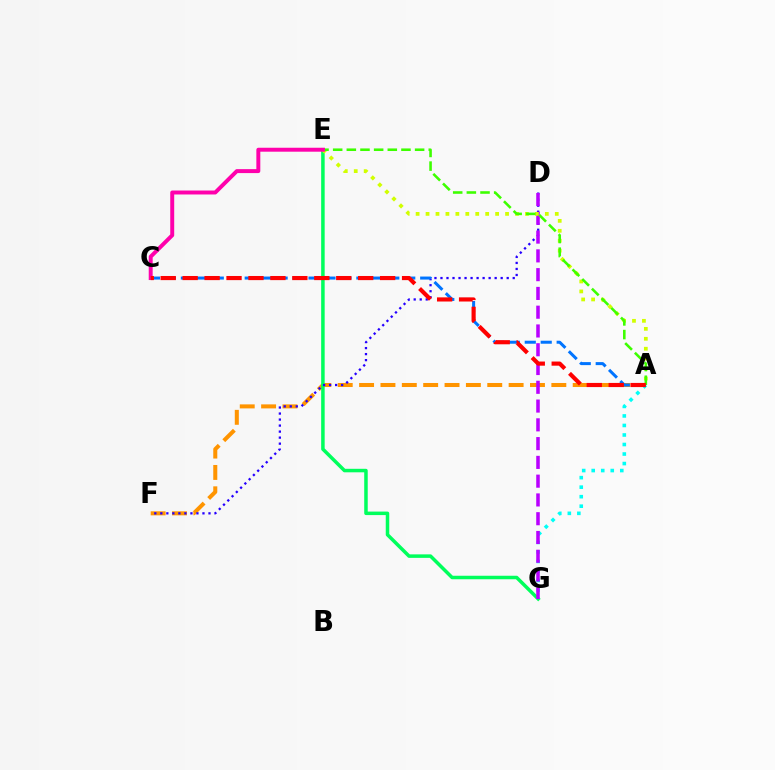{('A', 'F'): [{'color': '#ff9400', 'line_style': 'dashed', 'thickness': 2.9}], ('E', 'G'): [{'color': '#00ff5c', 'line_style': 'solid', 'thickness': 2.52}], ('D', 'F'): [{'color': '#2500ff', 'line_style': 'dotted', 'thickness': 1.64}], ('A', 'G'): [{'color': '#00fff6', 'line_style': 'dotted', 'thickness': 2.59}], ('D', 'G'): [{'color': '#b900ff', 'line_style': 'dashed', 'thickness': 2.55}], ('A', 'C'): [{'color': '#0074ff', 'line_style': 'dashed', 'thickness': 2.17}, {'color': '#ff0000', 'line_style': 'dashed', 'thickness': 2.98}], ('A', 'E'): [{'color': '#d1ff00', 'line_style': 'dotted', 'thickness': 2.7}, {'color': '#3dff00', 'line_style': 'dashed', 'thickness': 1.86}], ('C', 'E'): [{'color': '#ff00ac', 'line_style': 'solid', 'thickness': 2.84}]}